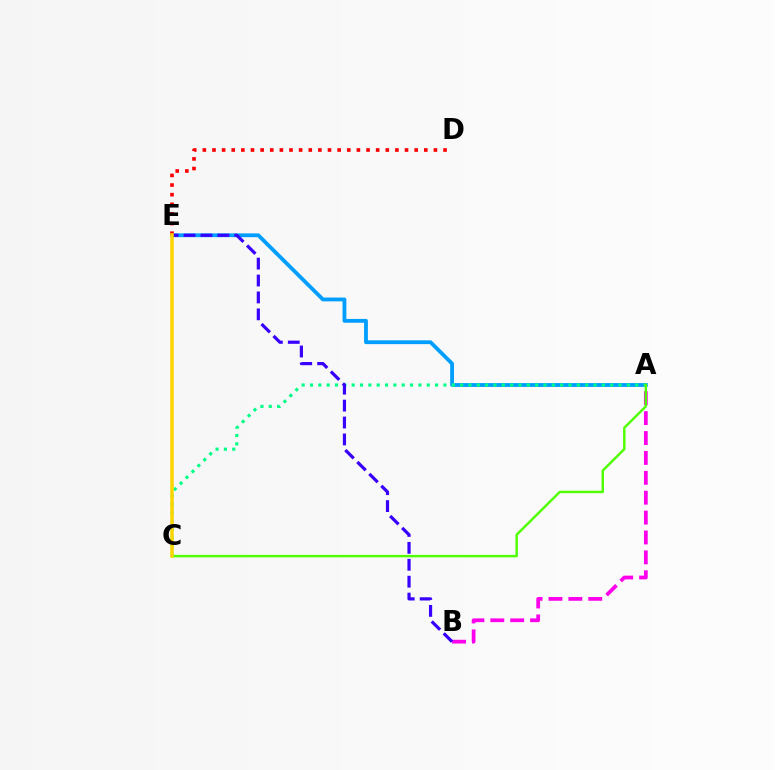{('A', 'B'): [{'color': '#ff00ed', 'line_style': 'dashed', 'thickness': 2.7}], ('A', 'E'): [{'color': '#009eff', 'line_style': 'solid', 'thickness': 2.74}], ('A', 'C'): [{'color': '#00ff86', 'line_style': 'dotted', 'thickness': 2.27}, {'color': '#4fff00', 'line_style': 'solid', 'thickness': 1.75}], ('D', 'E'): [{'color': '#ff0000', 'line_style': 'dotted', 'thickness': 2.62}], ('B', 'E'): [{'color': '#3700ff', 'line_style': 'dashed', 'thickness': 2.3}], ('C', 'E'): [{'color': '#ffd500', 'line_style': 'solid', 'thickness': 2.52}]}